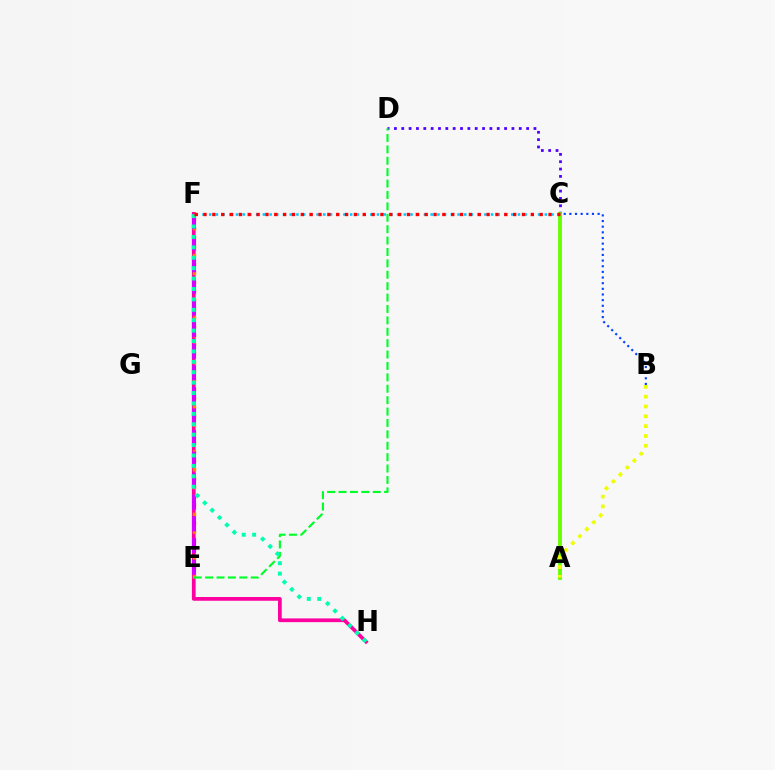{('F', 'H'): [{'color': '#ff00a0', 'line_style': 'solid', 'thickness': 2.68}, {'color': '#00ffaf', 'line_style': 'dotted', 'thickness': 2.83}], ('E', 'F'): [{'color': '#ff8800', 'line_style': 'dotted', 'thickness': 2.42}, {'color': '#d600ff', 'line_style': 'dashed', 'thickness': 2.93}], ('C', 'D'): [{'color': '#4f00ff', 'line_style': 'dotted', 'thickness': 2.0}], ('C', 'F'): [{'color': '#00c7ff', 'line_style': 'dotted', 'thickness': 1.82}, {'color': '#ff0000', 'line_style': 'dotted', 'thickness': 2.4}], ('D', 'E'): [{'color': '#00ff27', 'line_style': 'dashed', 'thickness': 1.55}], ('A', 'C'): [{'color': '#66ff00', 'line_style': 'solid', 'thickness': 2.76}], ('A', 'B'): [{'color': '#eeff00', 'line_style': 'dotted', 'thickness': 2.67}], ('B', 'C'): [{'color': '#003fff', 'line_style': 'dotted', 'thickness': 1.54}]}